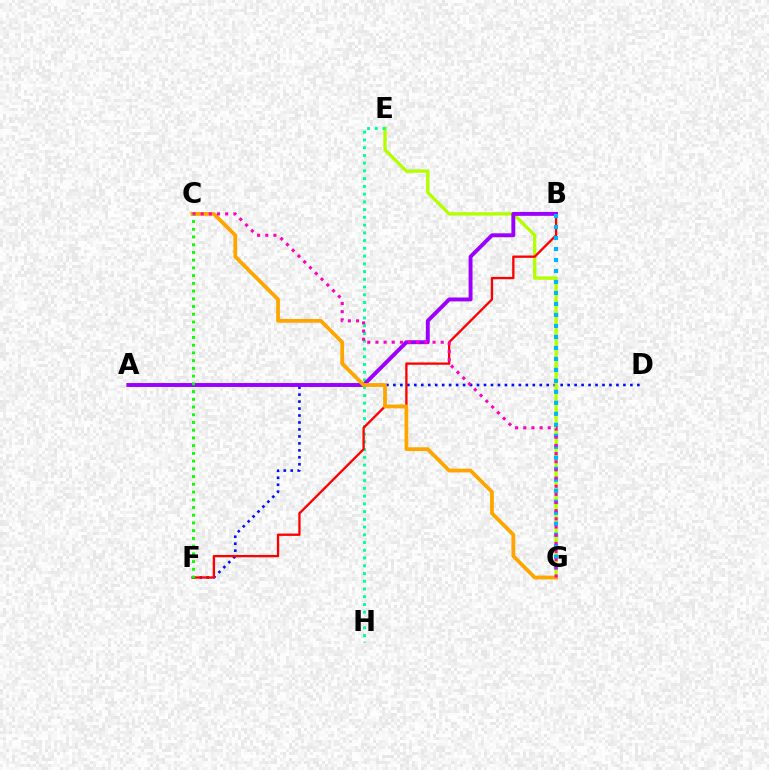{('D', 'F'): [{'color': '#0010ff', 'line_style': 'dotted', 'thickness': 1.89}], ('E', 'G'): [{'color': '#b3ff00', 'line_style': 'solid', 'thickness': 2.4}], ('E', 'H'): [{'color': '#00ff9d', 'line_style': 'dotted', 'thickness': 2.1}], ('B', 'F'): [{'color': '#ff0000', 'line_style': 'solid', 'thickness': 1.67}], ('A', 'B'): [{'color': '#9b00ff', 'line_style': 'solid', 'thickness': 2.81}], ('B', 'G'): [{'color': '#00b5ff', 'line_style': 'dotted', 'thickness': 2.98}], ('C', 'G'): [{'color': '#ffa500', 'line_style': 'solid', 'thickness': 2.72}, {'color': '#ff00bd', 'line_style': 'dotted', 'thickness': 2.22}], ('C', 'F'): [{'color': '#08ff00', 'line_style': 'dotted', 'thickness': 2.1}]}